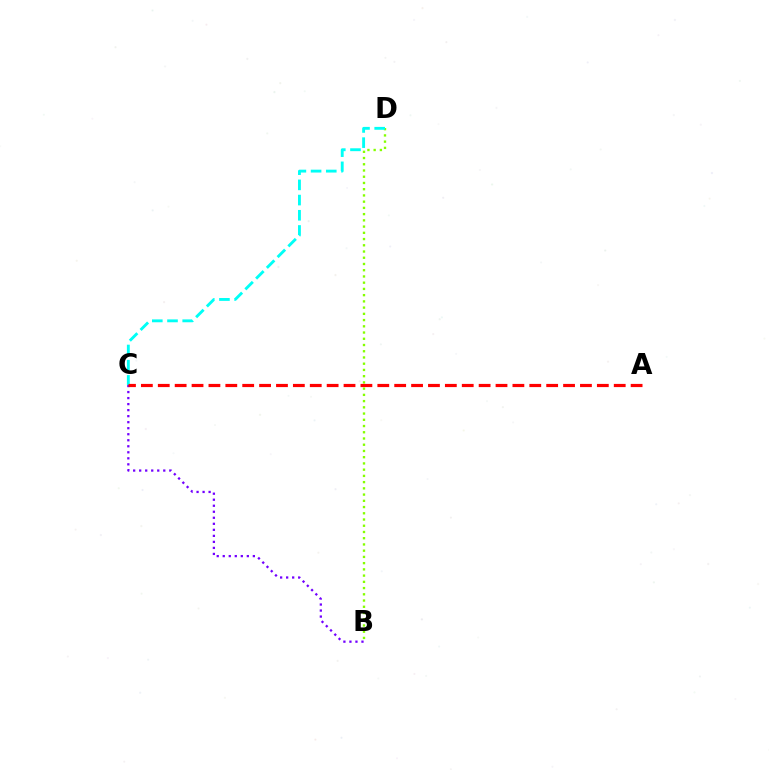{('B', 'C'): [{'color': '#7200ff', 'line_style': 'dotted', 'thickness': 1.64}], ('B', 'D'): [{'color': '#84ff00', 'line_style': 'dotted', 'thickness': 1.69}], ('C', 'D'): [{'color': '#00fff6', 'line_style': 'dashed', 'thickness': 2.06}], ('A', 'C'): [{'color': '#ff0000', 'line_style': 'dashed', 'thickness': 2.29}]}